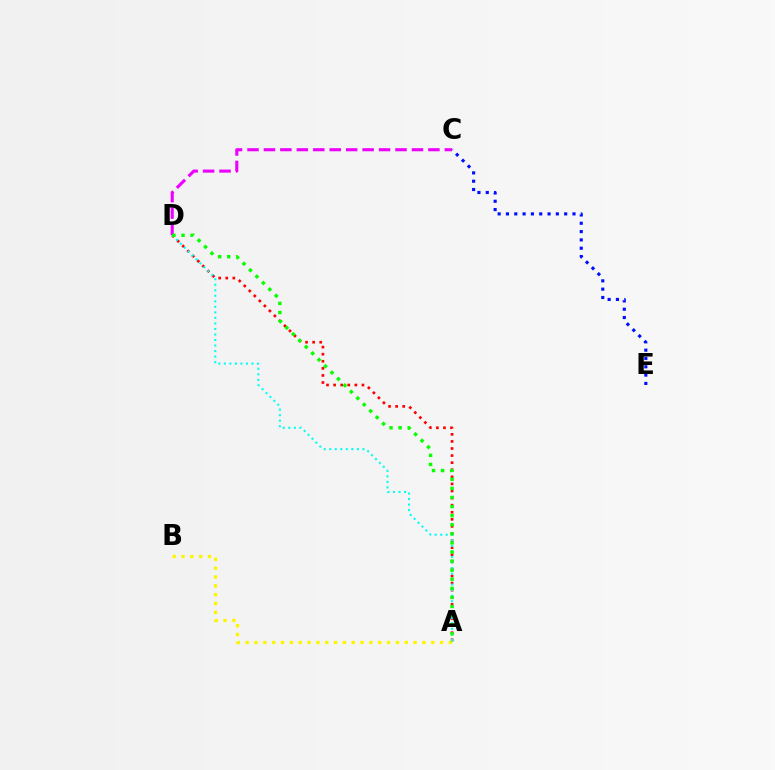{('C', 'E'): [{'color': '#0010ff', 'line_style': 'dotted', 'thickness': 2.26}], ('A', 'D'): [{'color': '#ff0000', 'line_style': 'dotted', 'thickness': 1.92}, {'color': '#00fff6', 'line_style': 'dotted', 'thickness': 1.5}, {'color': '#08ff00', 'line_style': 'dotted', 'thickness': 2.47}], ('C', 'D'): [{'color': '#ee00ff', 'line_style': 'dashed', 'thickness': 2.23}], ('A', 'B'): [{'color': '#fcf500', 'line_style': 'dotted', 'thickness': 2.4}]}